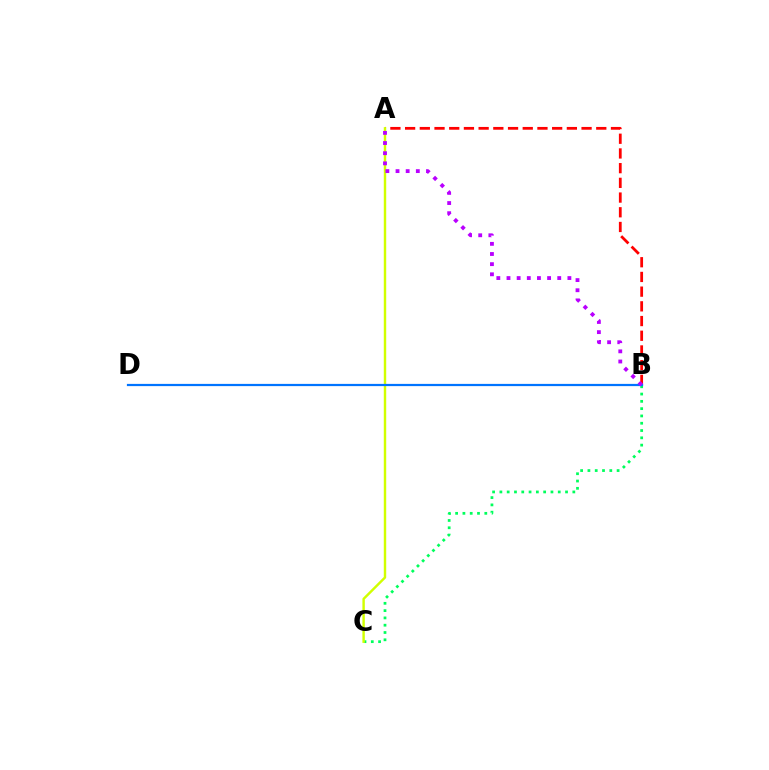{('B', 'C'): [{'color': '#00ff5c', 'line_style': 'dotted', 'thickness': 1.98}], ('A', 'B'): [{'color': '#ff0000', 'line_style': 'dashed', 'thickness': 2.0}, {'color': '#b900ff', 'line_style': 'dotted', 'thickness': 2.76}], ('A', 'C'): [{'color': '#d1ff00', 'line_style': 'solid', 'thickness': 1.75}], ('B', 'D'): [{'color': '#0074ff', 'line_style': 'solid', 'thickness': 1.6}]}